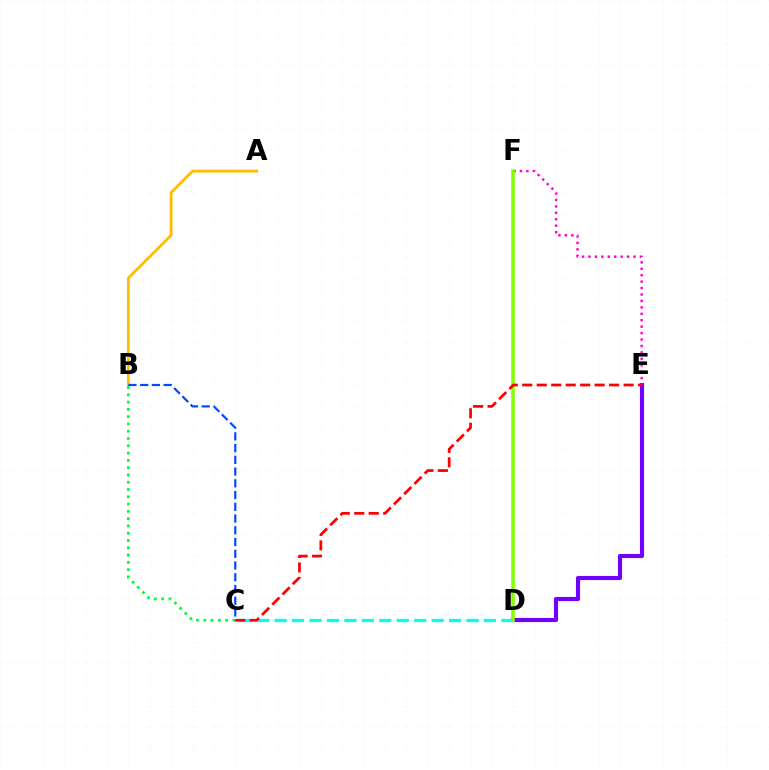{('D', 'E'): [{'color': '#7200ff', 'line_style': 'solid', 'thickness': 2.97}], ('C', 'D'): [{'color': '#00fff6', 'line_style': 'dashed', 'thickness': 2.37}], ('E', 'F'): [{'color': '#ff00cf', 'line_style': 'dotted', 'thickness': 1.75}], ('A', 'B'): [{'color': '#ffbd00', 'line_style': 'solid', 'thickness': 2.01}], ('D', 'F'): [{'color': '#84ff00', 'line_style': 'solid', 'thickness': 2.56}], ('B', 'C'): [{'color': '#00ff39', 'line_style': 'dotted', 'thickness': 1.98}, {'color': '#004bff', 'line_style': 'dashed', 'thickness': 1.59}], ('C', 'E'): [{'color': '#ff0000', 'line_style': 'dashed', 'thickness': 1.97}]}